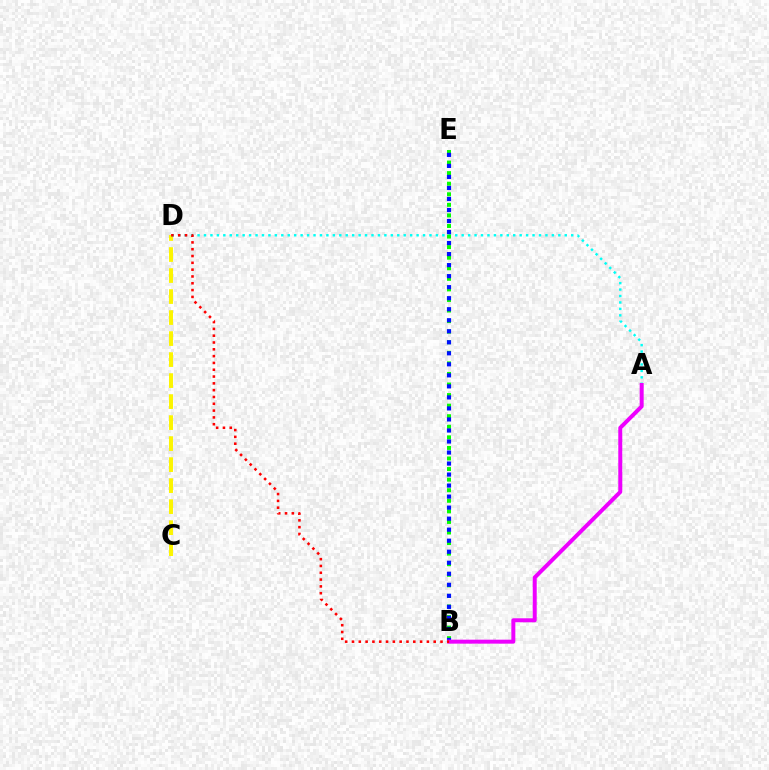{('C', 'D'): [{'color': '#fcf500', 'line_style': 'dashed', 'thickness': 2.85}], ('A', 'D'): [{'color': '#00fff6', 'line_style': 'dotted', 'thickness': 1.75}], ('B', 'E'): [{'color': '#08ff00', 'line_style': 'dotted', 'thickness': 2.87}, {'color': '#0010ff', 'line_style': 'dotted', 'thickness': 3.0}], ('A', 'B'): [{'color': '#ee00ff', 'line_style': 'solid', 'thickness': 2.87}], ('B', 'D'): [{'color': '#ff0000', 'line_style': 'dotted', 'thickness': 1.85}]}